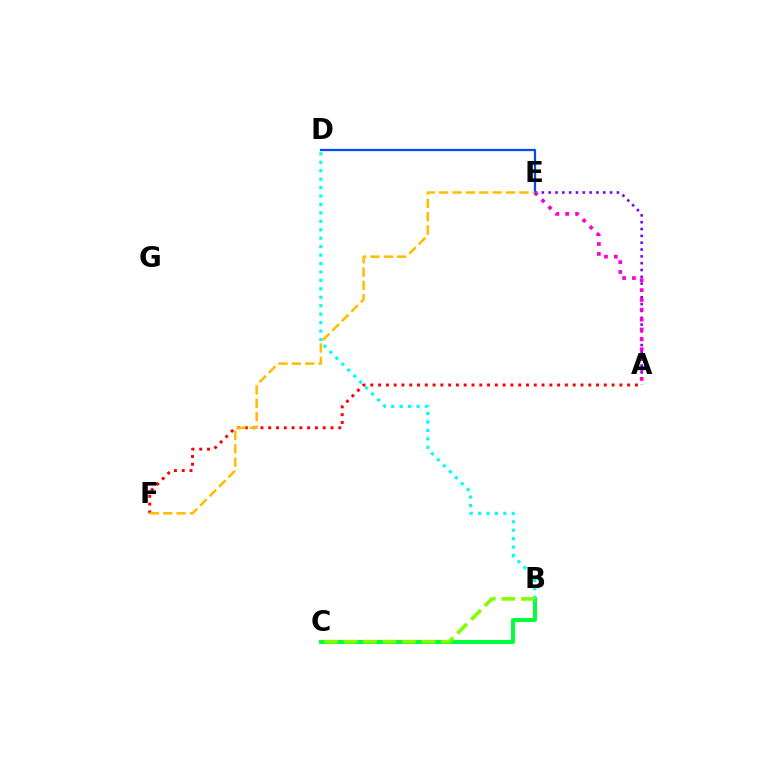{('A', 'F'): [{'color': '#ff0000', 'line_style': 'dotted', 'thickness': 2.11}], ('A', 'E'): [{'color': '#7200ff', 'line_style': 'dotted', 'thickness': 1.85}, {'color': '#ff00cf', 'line_style': 'dotted', 'thickness': 2.68}], ('B', 'C'): [{'color': '#00ff39', 'line_style': 'solid', 'thickness': 2.83}, {'color': '#84ff00', 'line_style': 'dashed', 'thickness': 2.65}], ('B', 'D'): [{'color': '#00fff6', 'line_style': 'dotted', 'thickness': 2.29}], ('D', 'E'): [{'color': '#004bff', 'line_style': 'solid', 'thickness': 1.62}], ('E', 'F'): [{'color': '#ffbd00', 'line_style': 'dashed', 'thickness': 1.82}]}